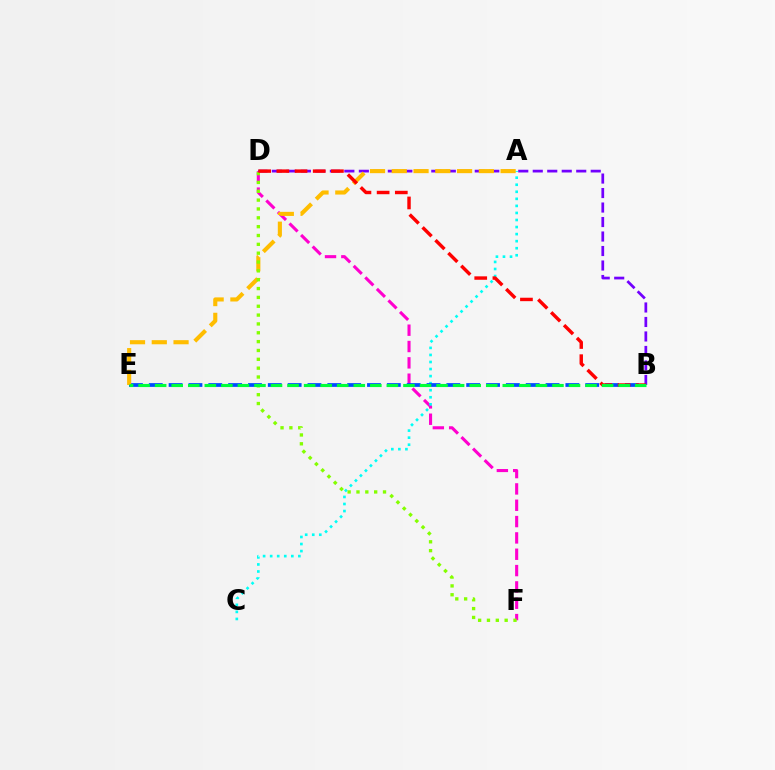{('D', 'F'): [{'color': '#ff00cf', 'line_style': 'dashed', 'thickness': 2.22}, {'color': '#84ff00', 'line_style': 'dotted', 'thickness': 2.4}], ('B', 'D'): [{'color': '#7200ff', 'line_style': 'dashed', 'thickness': 1.97}, {'color': '#ff0000', 'line_style': 'dashed', 'thickness': 2.47}], ('A', 'C'): [{'color': '#00fff6', 'line_style': 'dotted', 'thickness': 1.92}], ('B', 'E'): [{'color': '#004bff', 'line_style': 'dashed', 'thickness': 2.7}, {'color': '#00ff39', 'line_style': 'dashed', 'thickness': 2.25}], ('A', 'E'): [{'color': '#ffbd00', 'line_style': 'dashed', 'thickness': 2.96}]}